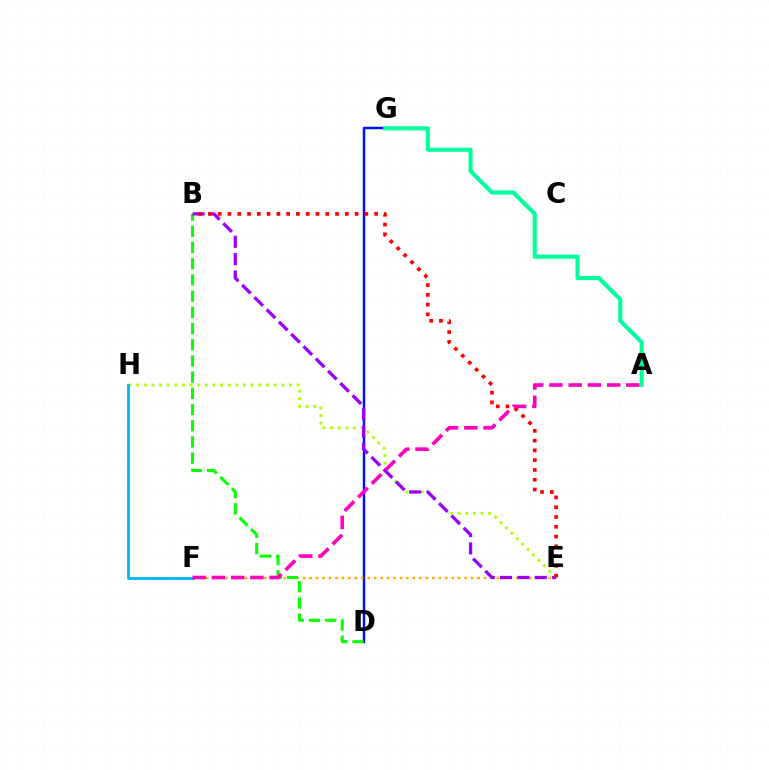{('D', 'G'): [{'color': '#0010ff', 'line_style': 'solid', 'thickness': 1.78}], ('E', 'F'): [{'color': '#ffa500', 'line_style': 'dotted', 'thickness': 1.76}], ('B', 'D'): [{'color': '#08ff00', 'line_style': 'dashed', 'thickness': 2.2}], ('E', 'H'): [{'color': '#b3ff00', 'line_style': 'dotted', 'thickness': 2.07}], ('F', 'H'): [{'color': '#00b5ff', 'line_style': 'solid', 'thickness': 2.02}], ('B', 'E'): [{'color': '#9b00ff', 'line_style': 'dashed', 'thickness': 2.36}, {'color': '#ff0000', 'line_style': 'dotted', 'thickness': 2.66}], ('A', 'F'): [{'color': '#ff00bd', 'line_style': 'dashed', 'thickness': 2.61}], ('A', 'G'): [{'color': '#00ff9d', 'line_style': 'solid', 'thickness': 2.95}]}